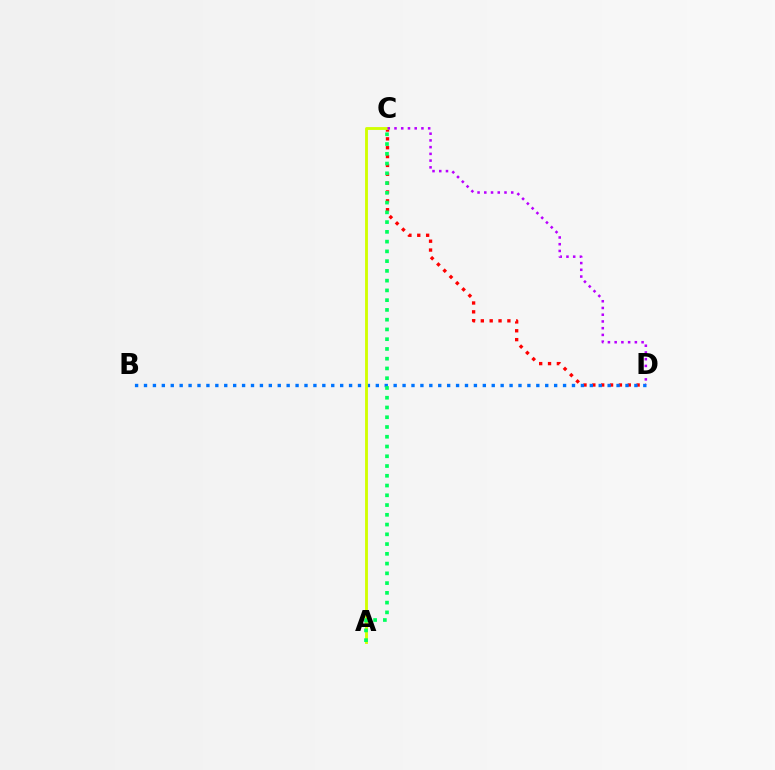{('C', 'D'): [{'color': '#ff0000', 'line_style': 'dotted', 'thickness': 2.41}, {'color': '#b900ff', 'line_style': 'dotted', 'thickness': 1.83}], ('B', 'D'): [{'color': '#0074ff', 'line_style': 'dotted', 'thickness': 2.42}], ('A', 'C'): [{'color': '#d1ff00', 'line_style': 'solid', 'thickness': 2.06}, {'color': '#00ff5c', 'line_style': 'dotted', 'thickness': 2.65}]}